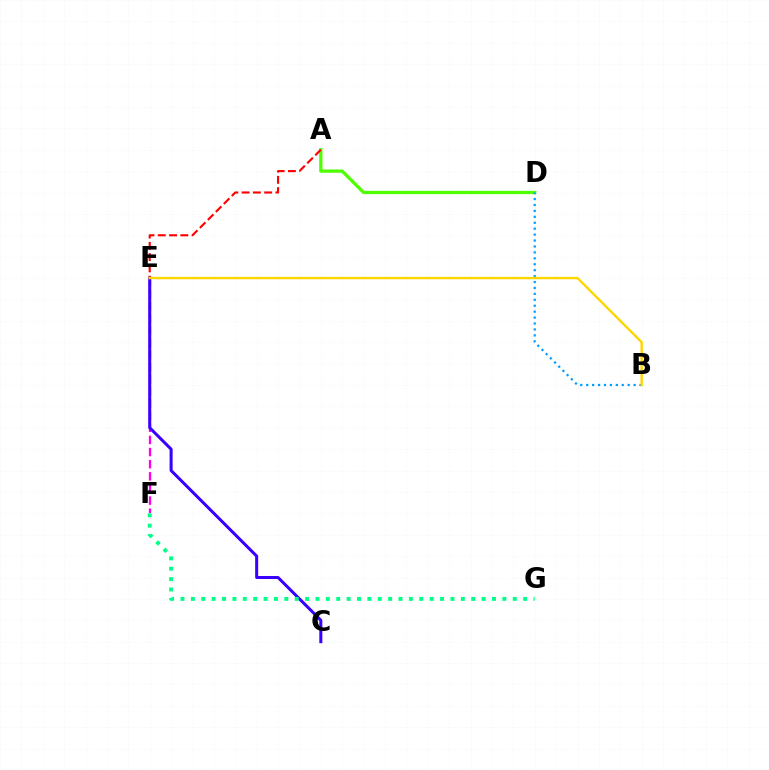{('A', 'D'): [{'color': '#4fff00', 'line_style': 'solid', 'thickness': 2.36}], ('B', 'D'): [{'color': '#009eff', 'line_style': 'dotted', 'thickness': 1.61}], ('E', 'F'): [{'color': '#ff00ed', 'line_style': 'dashed', 'thickness': 1.65}], ('C', 'E'): [{'color': '#3700ff', 'line_style': 'solid', 'thickness': 2.18}], ('A', 'E'): [{'color': '#ff0000', 'line_style': 'dashed', 'thickness': 1.53}], ('B', 'E'): [{'color': '#ffd500', 'line_style': 'solid', 'thickness': 1.72}], ('F', 'G'): [{'color': '#00ff86', 'line_style': 'dotted', 'thickness': 2.82}]}